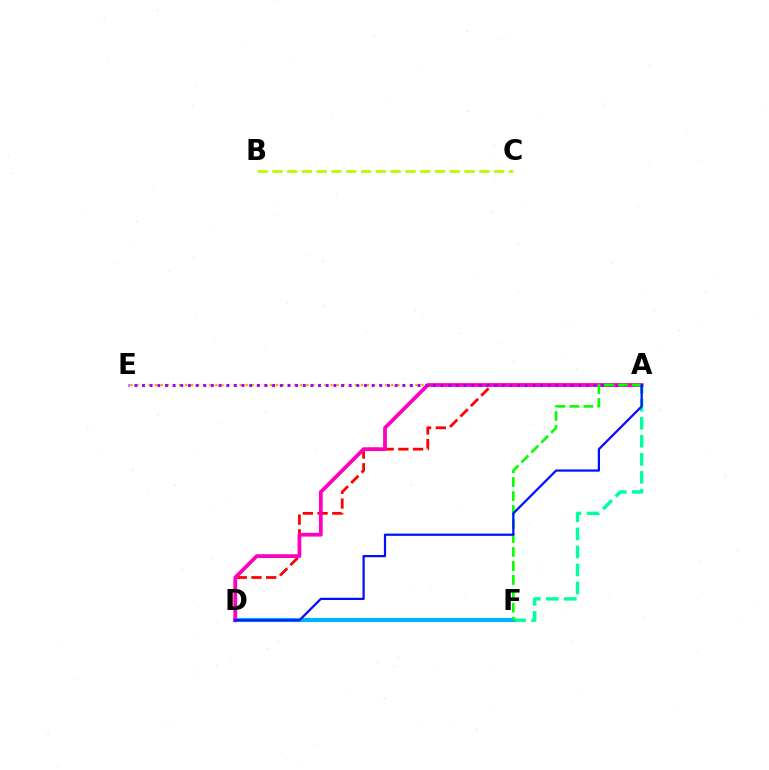{('A', 'E'): [{'color': '#ffa500', 'line_style': 'dotted', 'thickness': 1.65}, {'color': '#9b00ff', 'line_style': 'dotted', 'thickness': 2.08}], ('A', 'F'): [{'color': '#00ff9d', 'line_style': 'dashed', 'thickness': 2.45}, {'color': '#08ff00', 'line_style': 'dashed', 'thickness': 1.9}], ('A', 'D'): [{'color': '#ff0000', 'line_style': 'dashed', 'thickness': 2.0}, {'color': '#ff00bd', 'line_style': 'solid', 'thickness': 2.71}, {'color': '#0010ff', 'line_style': 'solid', 'thickness': 1.61}], ('D', 'F'): [{'color': '#00b5ff', 'line_style': 'solid', 'thickness': 2.99}], ('B', 'C'): [{'color': '#b3ff00', 'line_style': 'dashed', 'thickness': 2.01}]}